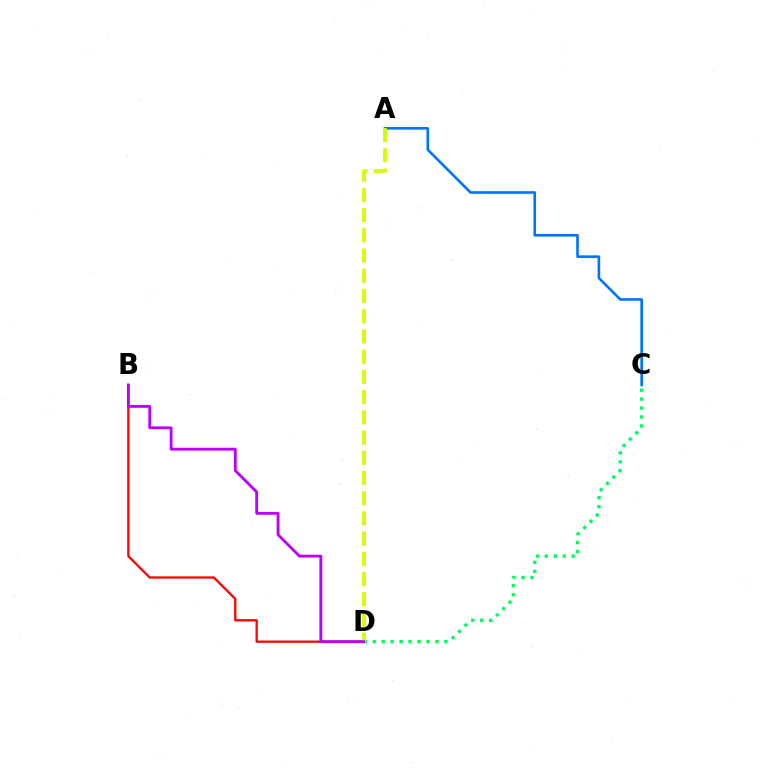{('C', 'D'): [{'color': '#00ff5c', 'line_style': 'dotted', 'thickness': 2.43}], ('B', 'D'): [{'color': '#ff0000', 'line_style': 'solid', 'thickness': 1.64}, {'color': '#b900ff', 'line_style': 'solid', 'thickness': 2.04}], ('A', 'C'): [{'color': '#0074ff', 'line_style': 'solid', 'thickness': 1.89}], ('A', 'D'): [{'color': '#d1ff00', 'line_style': 'dashed', 'thickness': 2.75}]}